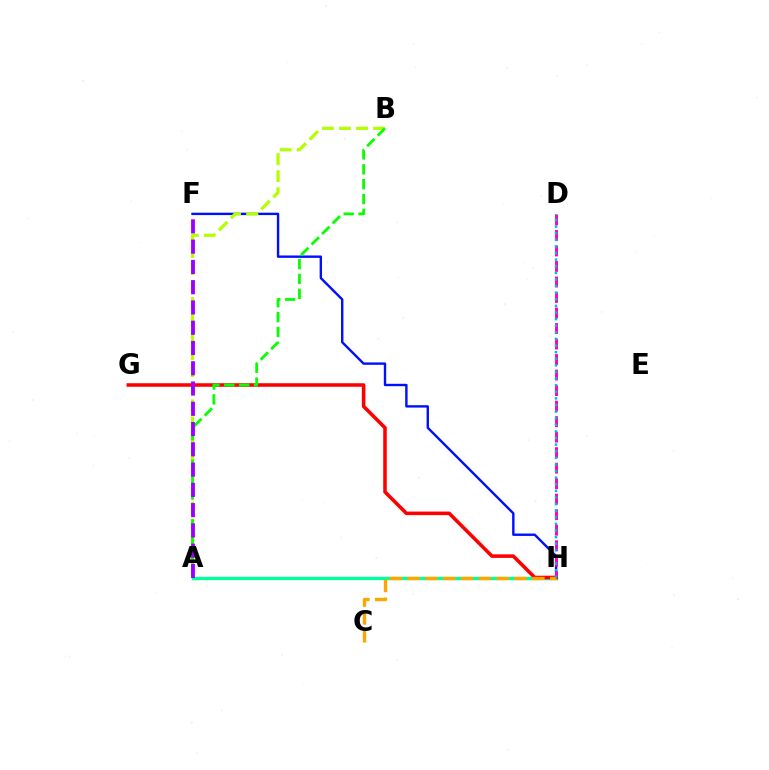{('F', 'H'): [{'color': '#0010ff', 'line_style': 'solid', 'thickness': 1.73}], ('A', 'B'): [{'color': '#b3ff00', 'line_style': 'dashed', 'thickness': 2.31}, {'color': '#08ff00', 'line_style': 'dashed', 'thickness': 2.02}], ('A', 'H'): [{'color': '#00ff9d', 'line_style': 'solid', 'thickness': 2.42}], ('D', 'H'): [{'color': '#ff00bd', 'line_style': 'dashed', 'thickness': 2.11}, {'color': '#00b5ff', 'line_style': 'dotted', 'thickness': 1.79}], ('G', 'H'): [{'color': '#ff0000', 'line_style': 'solid', 'thickness': 2.56}], ('A', 'F'): [{'color': '#9b00ff', 'line_style': 'dashed', 'thickness': 2.75}], ('C', 'H'): [{'color': '#ffa500', 'line_style': 'dashed', 'thickness': 2.42}]}